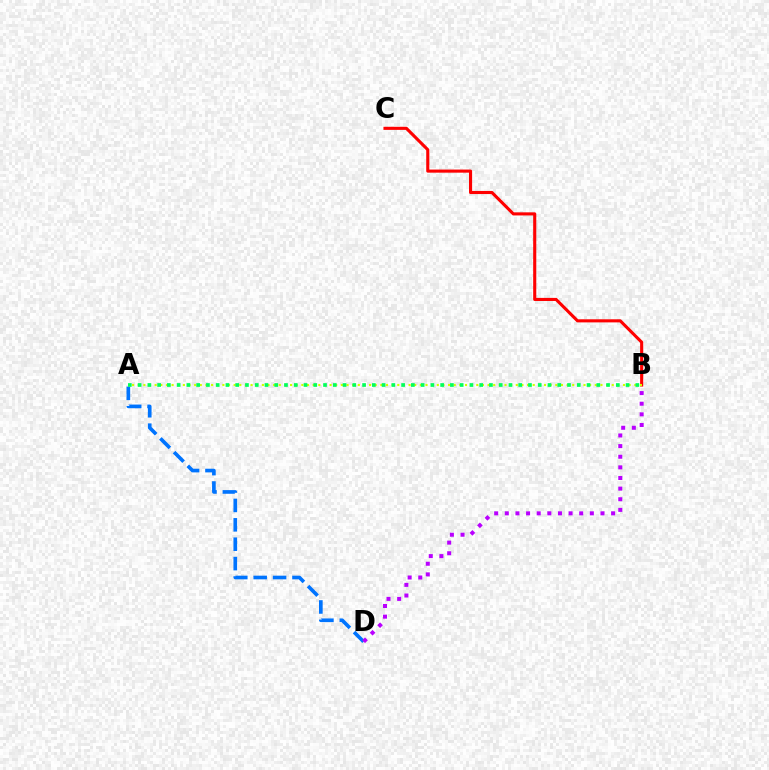{('B', 'C'): [{'color': '#ff0000', 'line_style': 'solid', 'thickness': 2.23}], ('A', 'B'): [{'color': '#d1ff00', 'line_style': 'dotted', 'thickness': 1.53}, {'color': '#00ff5c', 'line_style': 'dotted', 'thickness': 2.65}], ('A', 'D'): [{'color': '#0074ff', 'line_style': 'dashed', 'thickness': 2.63}], ('B', 'D'): [{'color': '#b900ff', 'line_style': 'dotted', 'thickness': 2.89}]}